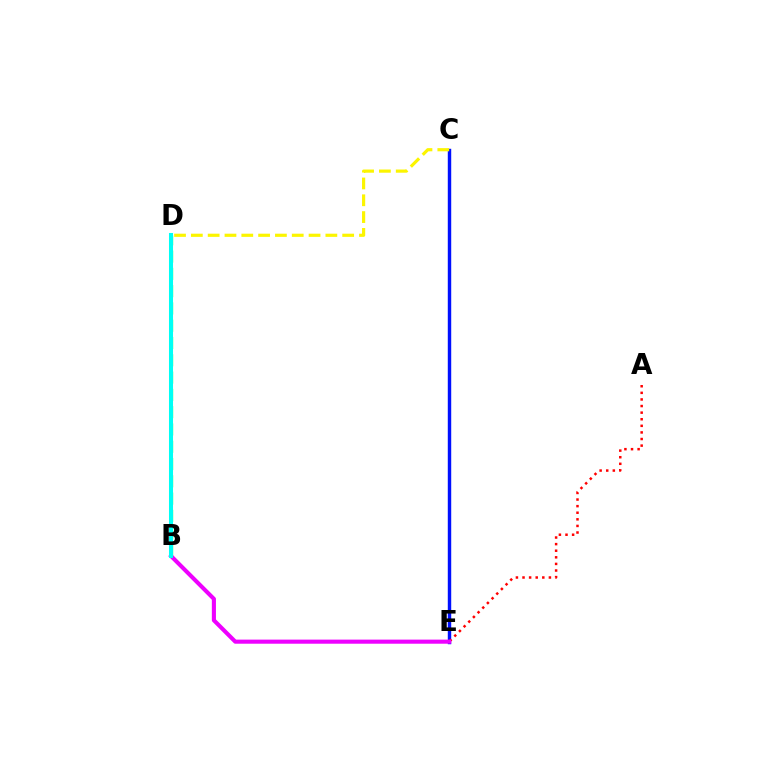{('C', 'E'): [{'color': '#0010ff', 'line_style': 'solid', 'thickness': 2.47}], ('B', 'D'): [{'color': '#08ff00', 'line_style': 'dashed', 'thickness': 2.35}, {'color': '#00fff6', 'line_style': 'solid', 'thickness': 2.91}], ('A', 'E'): [{'color': '#ff0000', 'line_style': 'dotted', 'thickness': 1.79}], ('B', 'E'): [{'color': '#ee00ff', 'line_style': 'solid', 'thickness': 2.95}], ('C', 'D'): [{'color': '#fcf500', 'line_style': 'dashed', 'thickness': 2.28}]}